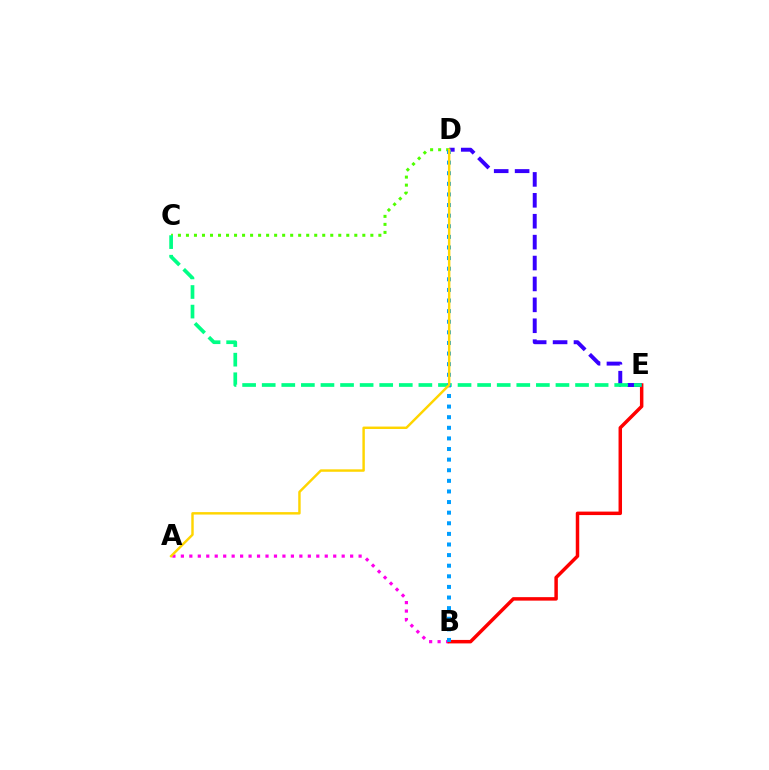{('A', 'B'): [{'color': '#ff00ed', 'line_style': 'dotted', 'thickness': 2.3}], ('B', 'E'): [{'color': '#ff0000', 'line_style': 'solid', 'thickness': 2.5}], ('D', 'E'): [{'color': '#3700ff', 'line_style': 'dashed', 'thickness': 2.84}], ('C', 'D'): [{'color': '#4fff00', 'line_style': 'dotted', 'thickness': 2.18}], ('C', 'E'): [{'color': '#00ff86', 'line_style': 'dashed', 'thickness': 2.66}], ('B', 'D'): [{'color': '#009eff', 'line_style': 'dotted', 'thickness': 2.88}], ('A', 'D'): [{'color': '#ffd500', 'line_style': 'solid', 'thickness': 1.76}]}